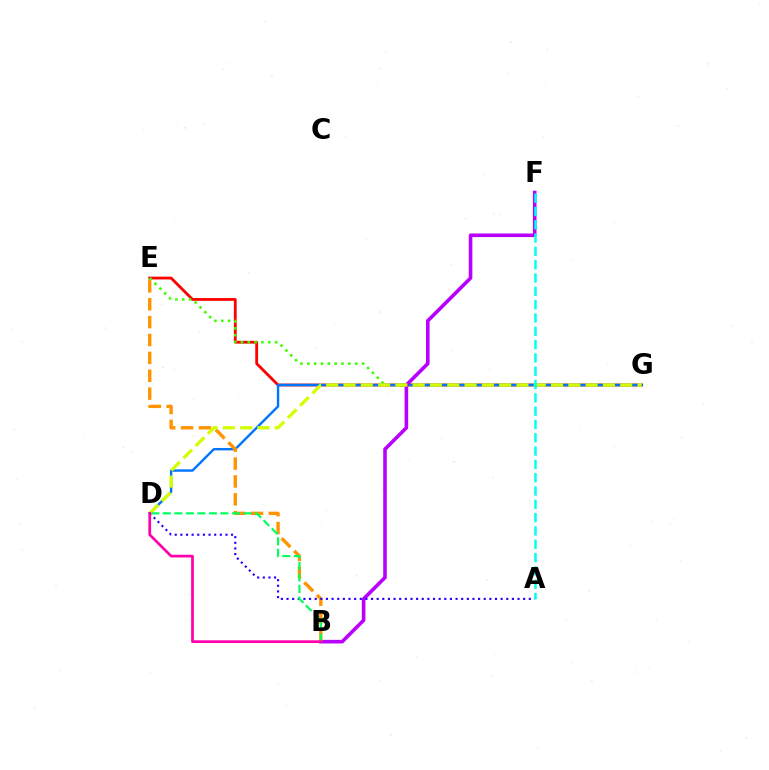{('E', 'G'): [{'color': '#ff0000', 'line_style': 'solid', 'thickness': 2.02}, {'color': '#3dff00', 'line_style': 'dotted', 'thickness': 1.86}], ('D', 'G'): [{'color': '#0074ff', 'line_style': 'solid', 'thickness': 1.72}, {'color': '#d1ff00', 'line_style': 'dashed', 'thickness': 2.35}], ('B', 'F'): [{'color': '#b900ff', 'line_style': 'solid', 'thickness': 2.59}], ('B', 'E'): [{'color': '#ff9400', 'line_style': 'dashed', 'thickness': 2.43}], ('A', 'D'): [{'color': '#2500ff', 'line_style': 'dotted', 'thickness': 1.53}], ('B', 'D'): [{'color': '#00ff5c', 'line_style': 'dashed', 'thickness': 1.56}, {'color': '#ff00ac', 'line_style': 'solid', 'thickness': 1.96}], ('A', 'F'): [{'color': '#00fff6', 'line_style': 'dashed', 'thickness': 1.81}]}